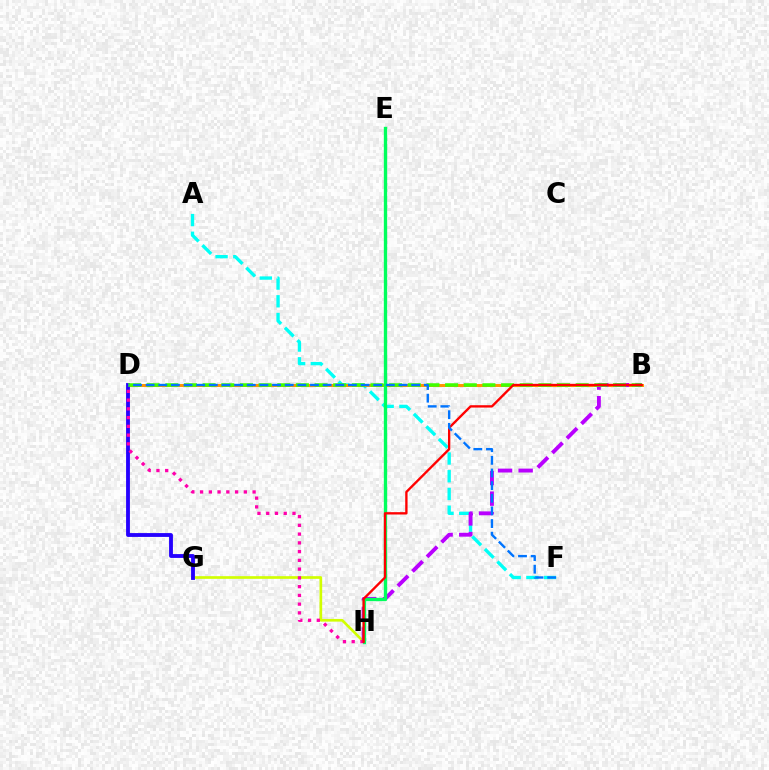{('A', 'F'): [{'color': '#00fff6', 'line_style': 'dashed', 'thickness': 2.41}], ('G', 'H'): [{'color': '#d1ff00', 'line_style': 'solid', 'thickness': 1.93}], ('B', 'D'): [{'color': '#ff9400', 'line_style': 'solid', 'thickness': 2.13}, {'color': '#3dff00', 'line_style': 'dashed', 'thickness': 2.53}], ('D', 'G'): [{'color': '#2500ff', 'line_style': 'solid', 'thickness': 2.76}], ('B', 'H'): [{'color': '#b900ff', 'line_style': 'dashed', 'thickness': 2.8}, {'color': '#ff0000', 'line_style': 'solid', 'thickness': 1.69}], ('E', 'H'): [{'color': '#00ff5c', 'line_style': 'solid', 'thickness': 2.4}], ('D', 'H'): [{'color': '#ff00ac', 'line_style': 'dotted', 'thickness': 2.38}], ('D', 'F'): [{'color': '#0074ff', 'line_style': 'dashed', 'thickness': 1.72}]}